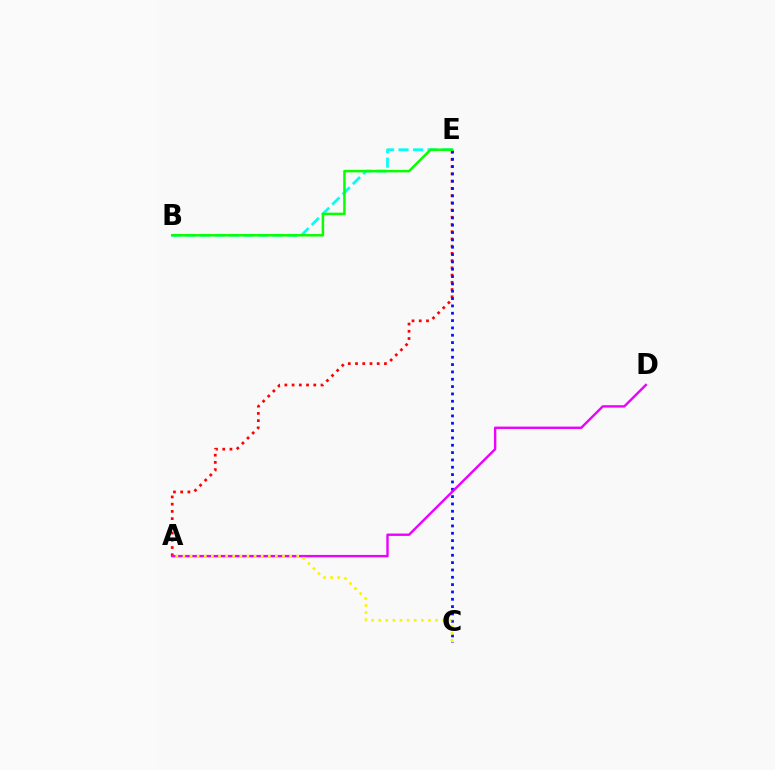{('A', 'E'): [{'color': '#ff0000', 'line_style': 'dotted', 'thickness': 1.96}], ('B', 'E'): [{'color': '#00fff6', 'line_style': 'dashed', 'thickness': 1.97}, {'color': '#08ff00', 'line_style': 'solid', 'thickness': 1.79}], ('C', 'E'): [{'color': '#0010ff', 'line_style': 'dotted', 'thickness': 1.99}], ('A', 'D'): [{'color': '#ee00ff', 'line_style': 'solid', 'thickness': 1.72}], ('A', 'C'): [{'color': '#fcf500', 'line_style': 'dotted', 'thickness': 1.93}]}